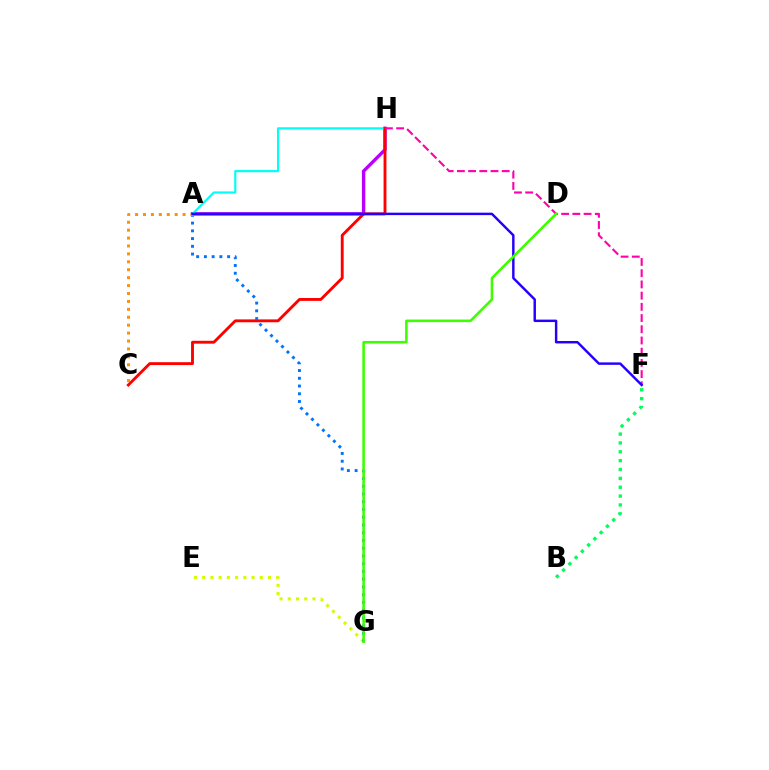{('B', 'F'): [{'color': '#00ff5c', 'line_style': 'dotted', 'thickness': 2.41}], ('A', 'H'): [{'color': '#b900ff', 'line_style': 'solid', 'thickness': 2.43}, {'color': '#00fff6', 'line_style': 'solid', 'thickness': 1.55}], ('C', 'H'): [{'color': '#ff0000', 'line_style': 'solid', 'thickness': 2.06}], ('E', 'G'): [{'color': '#d1ff00', 'line_style': 'dotted', 'thickness': 2.24}], ('F', 'H'): [{'color': '#ff00ac', 'line_style': 'dashed', 'thickness': 1.52}], ('A', 'G'): [{'color': '#0074ff', 'line_style': 'dotted', 'thickness': 2.1}], ('A', 'C'): [{'color': '#ff9400', 'line_style': 'dotted', 'thickness': 2.15}], ('A', 'F'): [{'color': '#2500ff', 'line_style': 'solid', 'thickness': 1.76}], ('D', 'G'): [{'color': '#3dff00', 'line_style': 'solid', 'thickness': 1.86}]}